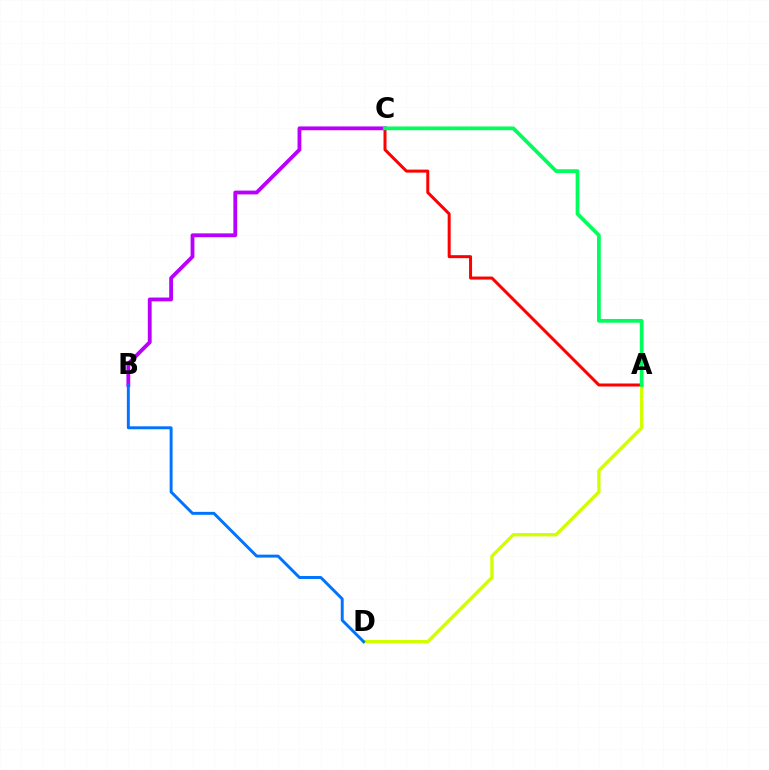{('A', 'C'): [{'color': '#ff0000', 'line_style': 'solid', 'thickness': 2.16}, {'color': '#00ff5c', 'line_style': 'solid', 'thickness': 2.7}], ('B', 'C'): [{'color': '#b900ff', 'line_style': 'solid', 'thickness': 2.75}], ('A', 'D'): [{'color': '#d1ff00', 'line_style': 'solid', 'thickness': 2.39}], ('B', 'D'): [{'color': '#0074ff', 'line_style': 'solid', 'thickness': 2.12}]}